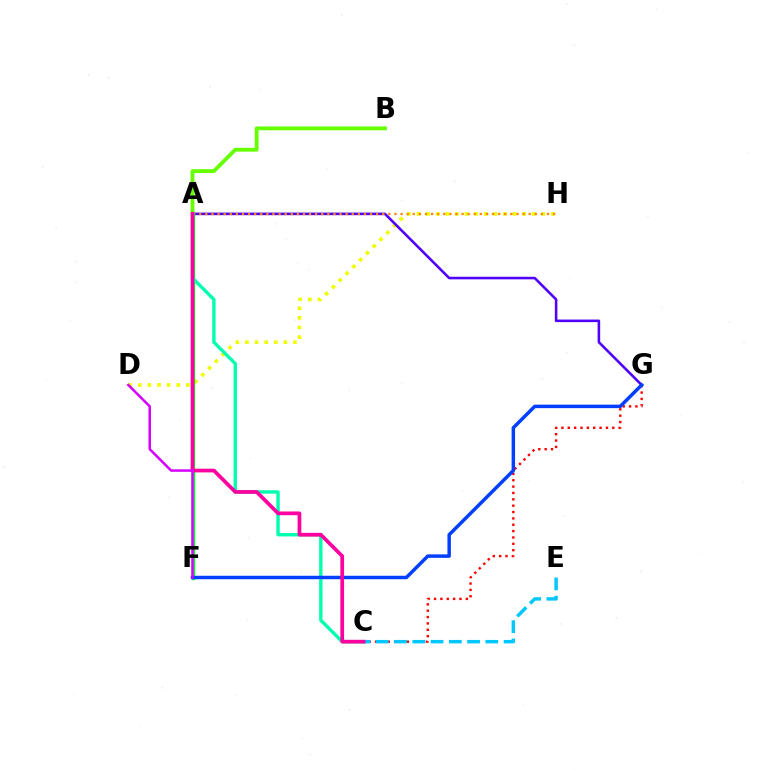{('C', 'G'): [{'color': '#ff0000', 'line_style': 'dotted', 'thickness': 1.73}], ('D', 'H'): [{'color': '#eeff00', 'line_style': 'dotted', 'thickness': 2.61}], ('A', 'G'): [{'color': '#4f00ff', 'line_style': 'solid', 'thickness': 1.85}], ('A', 'B'): [{'color': '#66ff00', 'line_style': 'solid', 'thickness': 2.75}], ('C', 'E'): [{'color': '#00c7ff', 'line_style': 'dashed', 'thickness': 2.48}], ('A', 'H'): [{'color': '#ff8800', 'line_style': 'dotted', 'thickness': 1.66}], ('A', 'F'): [{'color': '#00ff27', 'line_style': 'solid', 'thickness': 2.41}], ('A', 'C'): [{'color': '#00ffaf', 'line_style': 'solid', 'thickness': 2.42}, {'color': '#ff00a0', 'line_style': 'solid', 'thickness': 2.67}], ('F', 'G'): [{'color': '#003fff', 'line_style': 'solid', 'thickness': 2.5}], ('D', 'F'): [{'color': '#d600ff', 'line_style': 'solid', 'thickness': 1.81}]}